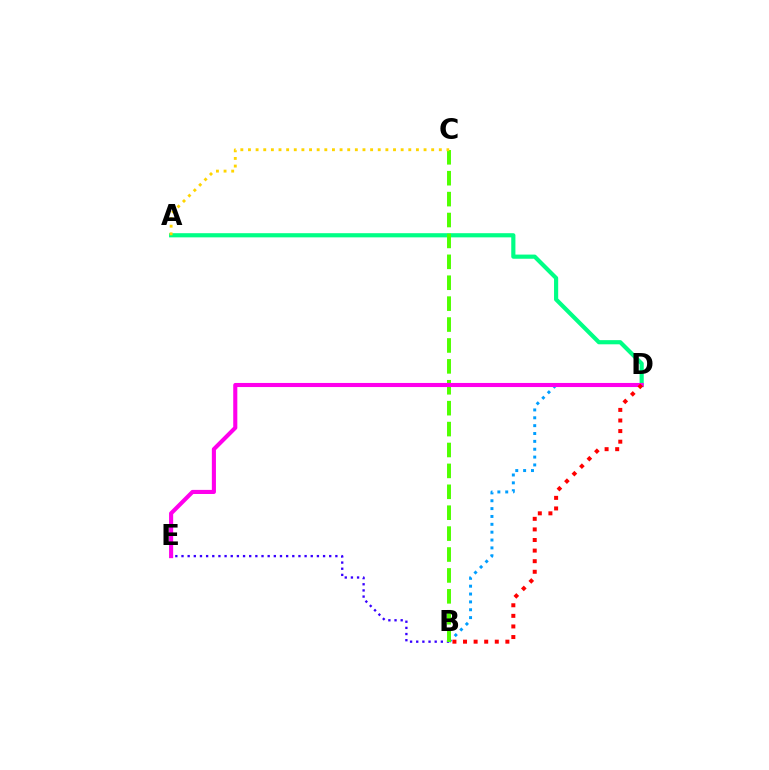{('B', 'E'): [{'color': '#3700ff', 'line_style': 'dotted', 'thickness': 1.67}], ('B', 'D'): [{'color': '#009eff', 'line_style': 'dotted', 'thickness': 2.14}, {'color': '#ff0000', 'line_style': 'dotted', 'thickness': 2.88}], ('A', 'D'): [{'color': '#00ff86', 'line_style': 'solid', 'thickness': 3.0}], ('B', 'C'): [{'color': '#4fff00', 'line_style': 'dashed', 'thickness': 2.84}], ('A', 'C'): [{'color': '#ffd500', 'line_style': 'dotted', 'thickness': 2.07}], ('D', 'E'): [{'color': '#ff00ed', 'line_style': 'solid', 'thickness': 2.95}]}